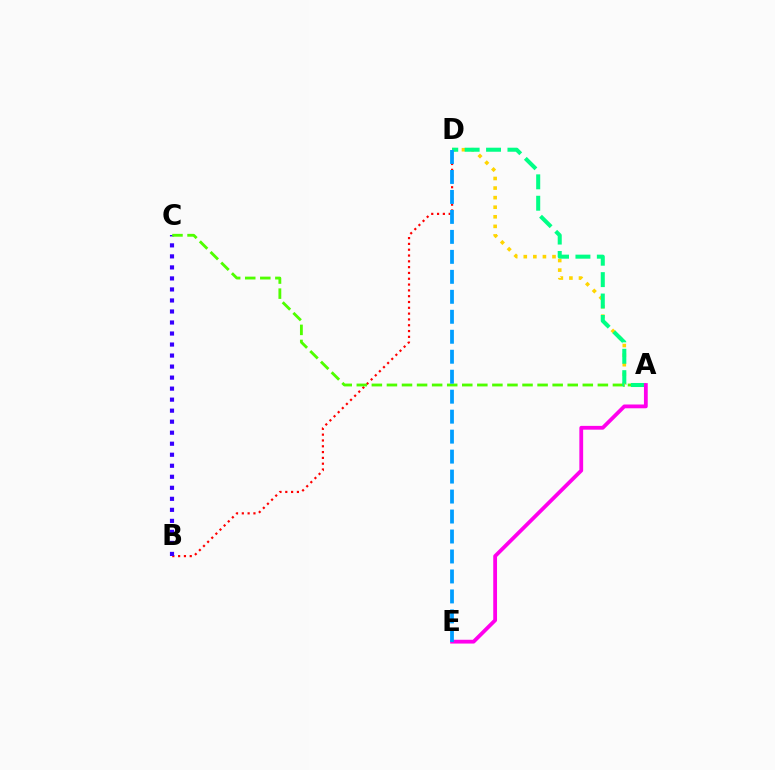{('B', 'D'): [{'color': '#ff0000', 'line_style': 'dotted', 'thickness': 1.58}], ('A', 'D'): [{'color': '#ffd500', 'line_style': 'dotted', 'thickness': 2.6}, {'color': '#00ff86', 'line_style': 'dashed', 'thickness': 2.91}], ('B', 'C'): [{'color': '#3700ff', 'line_style': 'dotted', 'thickness': 2.99}], ('A', 'C'): [{'color': '#4fff00', 'line_style': 'dashed', 'thickness': 2.05}], ('A', 'E'): [{'color': '#ff00ed', 'line_style': 'solid', 'thickness': 2.73}], ('D', 'E'): [{'color': '#009eff', 'line_style': 'dashed', 'thickness': 2.71}]}